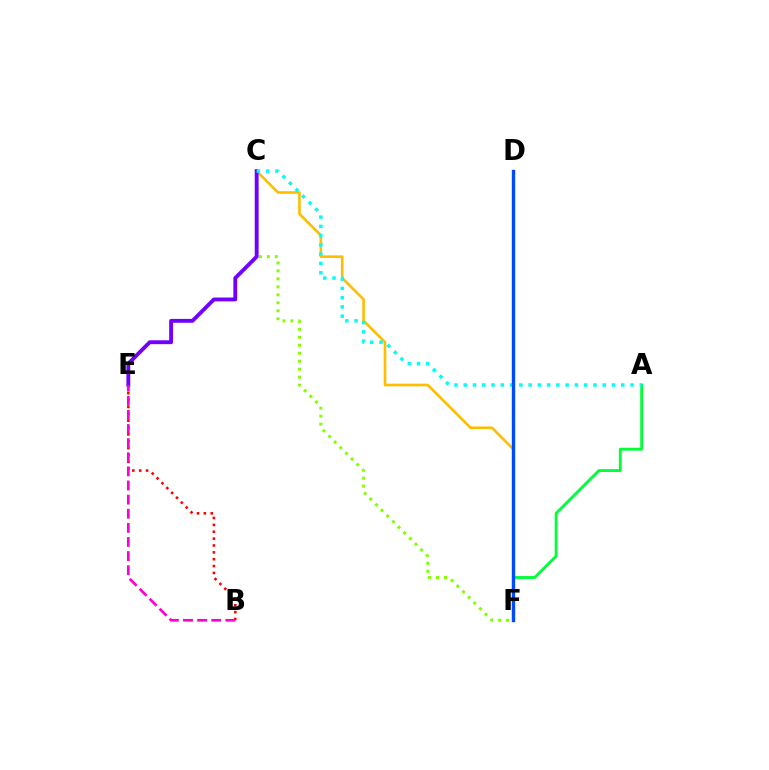{('C', 'F'): [{'color': '#ffbd00', 'line_style': 'solid', 'thickness': 1.89}, {'color': '#84ff00', 'line_style': 'dotted', 'thickness': 2.17}], ('C', 'E'): [{'color': '#7200ff', 'line_style': 'solid', 'thickness': 2.78}], ('A', 'F'): [{'color': '#00ff39', 'line_style': 'solid', 'thickness': 2.07}], ('A', 'C'): [{'color': '#00fff6', 'line_style': 'dotted', 'thickness': 2.52}], ('B', 'E'): [{'color': '#ff0000', 'line_style': 'dotted', 'thickness': 1.86}, {'color': '#ff00cf', 'line_style': 'dashed', 'thickness': 1.92}], ('D', 'F'): [{'color': '#004bff', 'line_style': 'solid', 'thickness': 2.42}]}